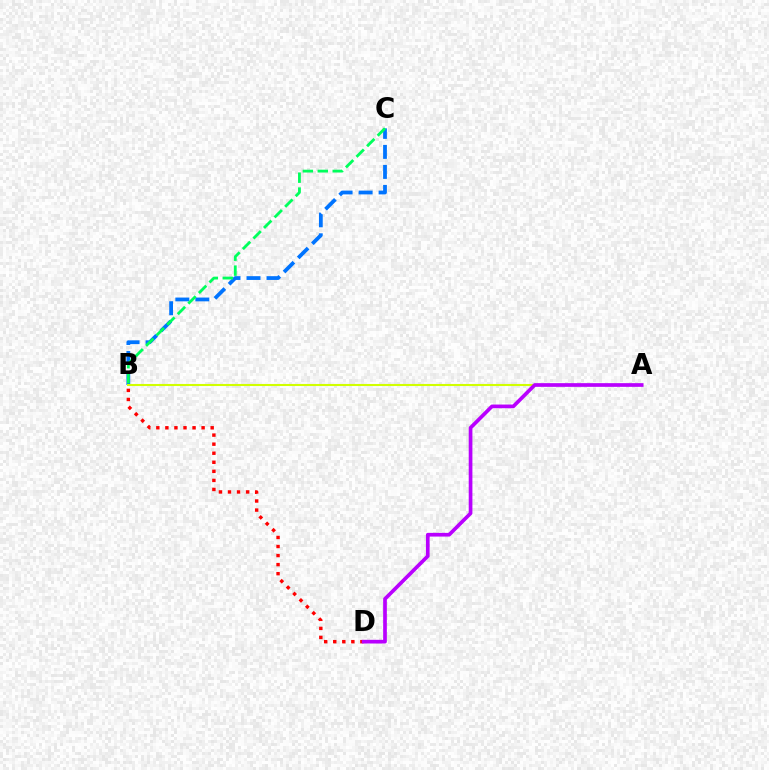{('B', 'C'): [{'color': '#0074ff', 'line_style': 'dashed', 'thickness': 2.72}, {'color': '#00ff5c', 'line_style': 'dashed', 'thickness': 2.03}], ('B', 'D'): [{'color': '#ff0000', 'line_style': 'dotted', 'thickness': 2.46}], ('A', 'B'): [{'color': '#d1ff00', 'line_style': 'solid', 'thickness': 1.5}], ('A', 'D'): [{'color': '#b900ff', 'line_style': 'solid', 'thickness': 2.66}]}